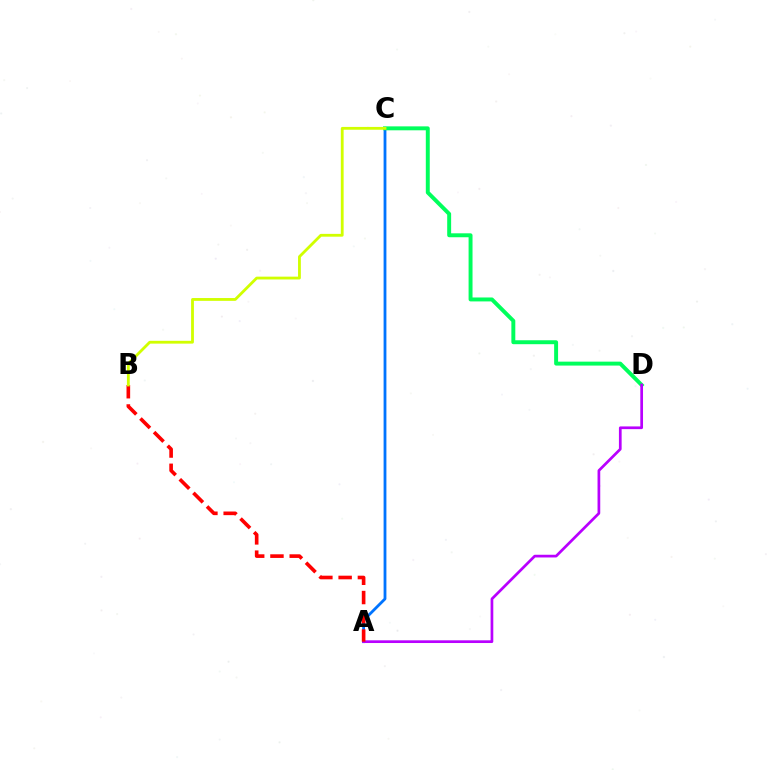{('A', 'C'): [{'color': '#0074ff', 'line_style': 'solid', 'thickness': 2.02}], ('C', 'D'): [{'color': '#00ff5c', 'line_style': 'solid', 'thickness': 2.83}], ('A', 'D'): [{'color': '#b900ff', 'line_style': 'solid', 'thickness': 1.95}], ('A', 'B'): [{'color': '#ff0000', 'line_style': 'dashed', 'thickness': 2.62}], ('B', 'C'): [{'color': '#d1ff00', 'line_style': 'solid', 'thickness': 2.02}]}